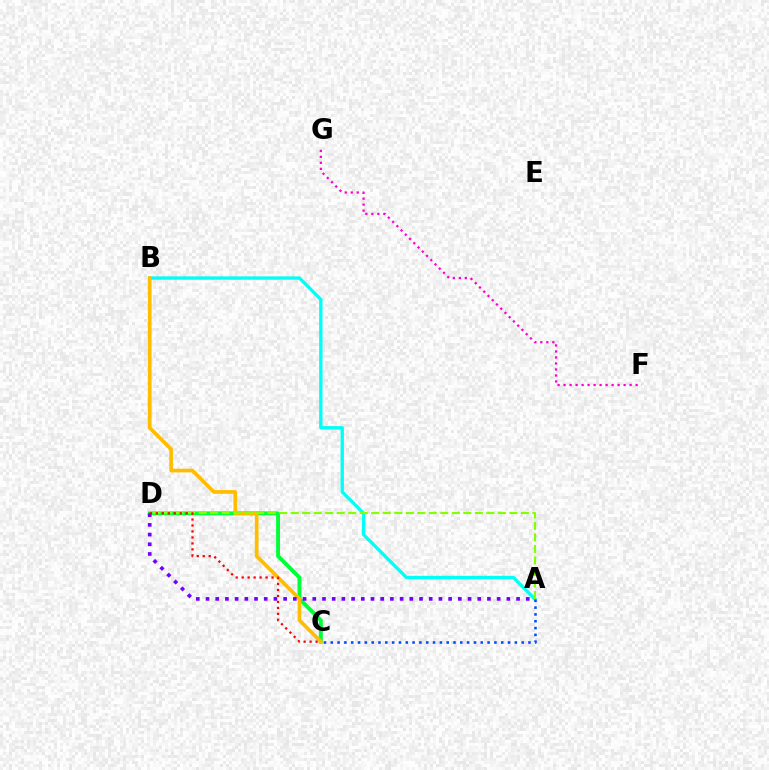{('C', 'D'): [{'color': '#00ff39', 'line_style': 'solid', 'thickness': 2.8}, {'color': '#ff0000', 'line_style': 'dotted', 'thickness': 1.62}], ('A', 'B'): [{'color': '#00fff6', 'line_style': 'solid', 'thickness': 2.41}], ('A', 'C'): [{'color': '#004bff', 'line_style': 'dotted', 'thickness': 1.85}], ('B', 'C'): [{'color': '#ffbd00', 'line_style': 'solid', 'thickness': 2.65}], ('A', 'D'): [{'color': '#7200ff', 'line_style': 'dotted', 'thickness': 2.64}, {'color': '#84ff00', 'line_style': 'dashed', 'thickness': 1.56}], ('F', 'G'): [{'color': '#ff00cf', 'line_style': 'dotted', 'thickness': 1.63}]}